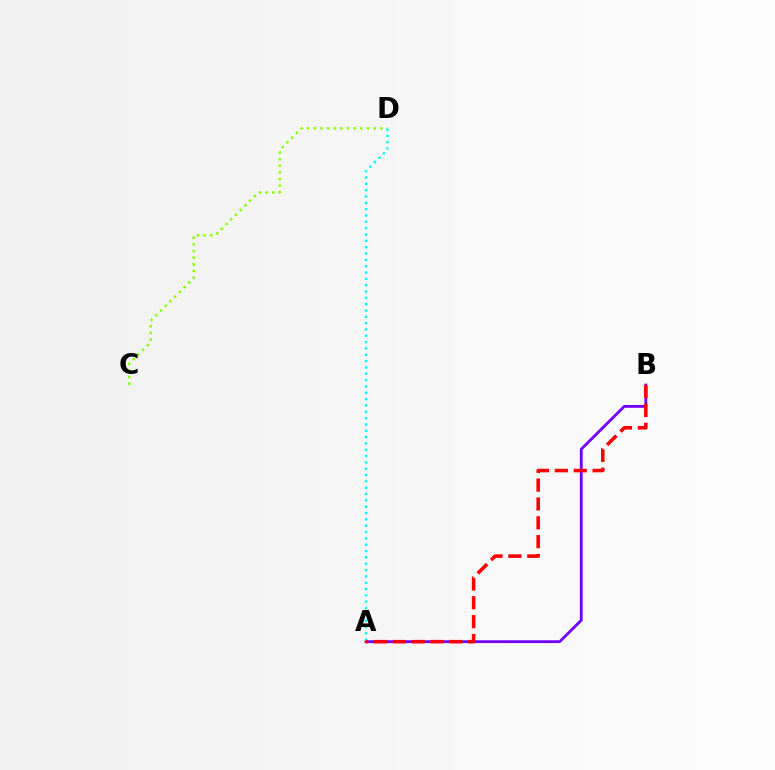{('A', 'B'): [{'color': '#7200ff', 'line_style': 'solid', 'thickness': 2.03}, {'color': '#ff0000', 'line_style': 'dashed', 'thickness': 2.56}], ('C', 'D'): [{'color': '#84ff00', 'line_style': 'dotted', 'thickness': 1.81}], ('A', 'D'): [{'color': '#00fff6', 'line_style': 'dotted', 'thickness': 1.72}]}